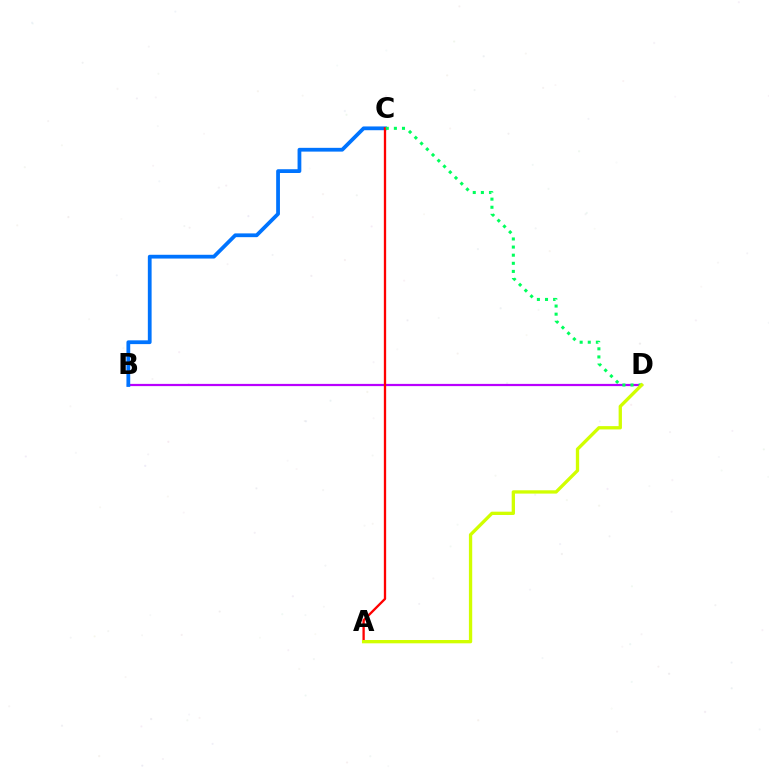{('B', 'D'): [{'color': '#b900ff', 'line_style': 'solid', 'thickness': 1.6}], ('B', 'C'): [{'color': '#0074ff', 'line_style': 'solid', 'thickness': 2.72}], ('A', 'C'): [{'color': '#ff0000', 'line_style': 'solid', 'thickness': 1.66}], ('C', 'D'): [{'color': '#00ff5c', 'line_style': 'dotted', 'thickness': 2.2}], ('A', 'D'): [{'color': '#d1ff00', 'line_style': 'solid', 'thickness': 2.38}]}